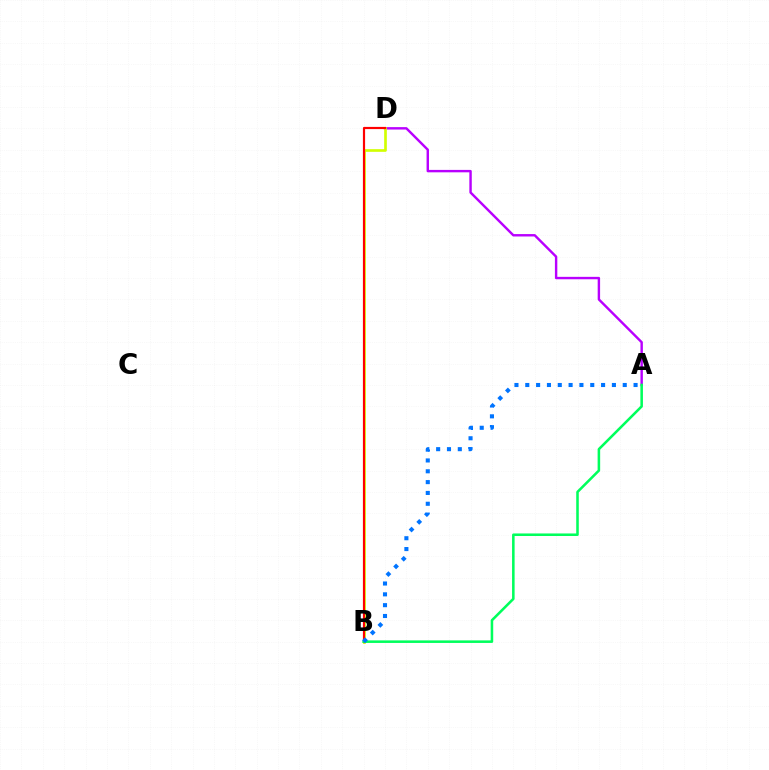{('A', 'D'): [{'color': '#b900ff', 'line_style': 'solid', 'thickness': 1.74}], ('B', 'D'): [{'color': '#d1ff00', 'line_style': 'solid', 'thickness': 1.92}, {'color': '#ff0000', 'line_style': 'solid', 'thickness': 1.57}], ('A', 'B'): [{'color': '#00ff5c', 'line_style': 'solid', 'thickness': 1.83}, {'color': '#0074ff', 'line_style': 'dotted', 'thickness': 2.94}]}